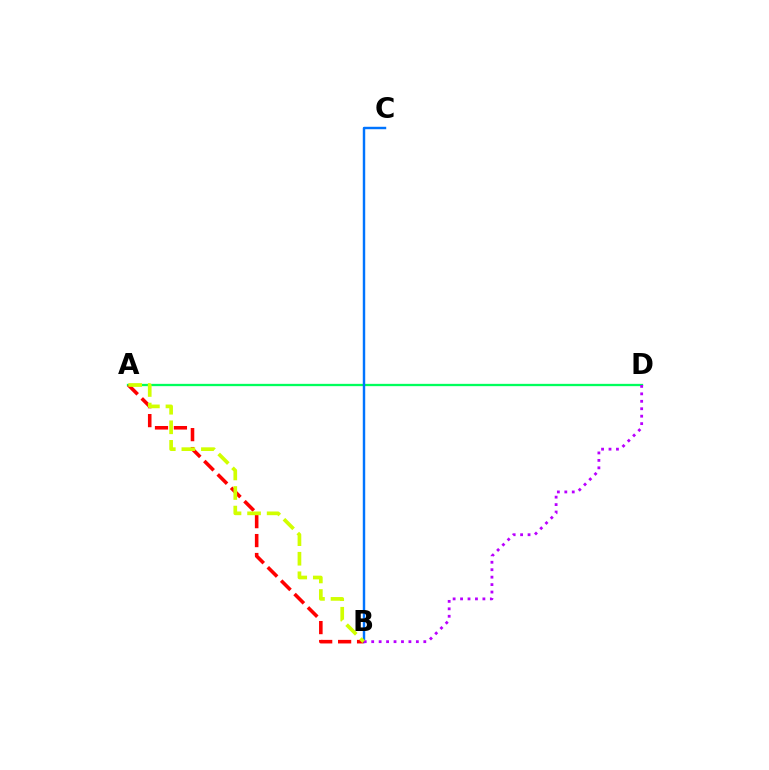{('A', 'D'): [{'color': '#00ff5c', 'line_style': 'solid', 'thickness': 1.66}], ('B', 'C'): [{'color': '#0074ff', 'line_style': 'solid', 'thickness': 1.76}], ('A', 'B'): [{'color': '#ff0000', 'line_style': 'dashed', 'thickness': 2.57}, {'color': '#d1ff00', 'line_style': 'dashed', 'thickness': 2.66}], ('B', 'D'): [{'color': '#b900ff', 'line_style': 'dotted', 'thickness': 2.02}]}